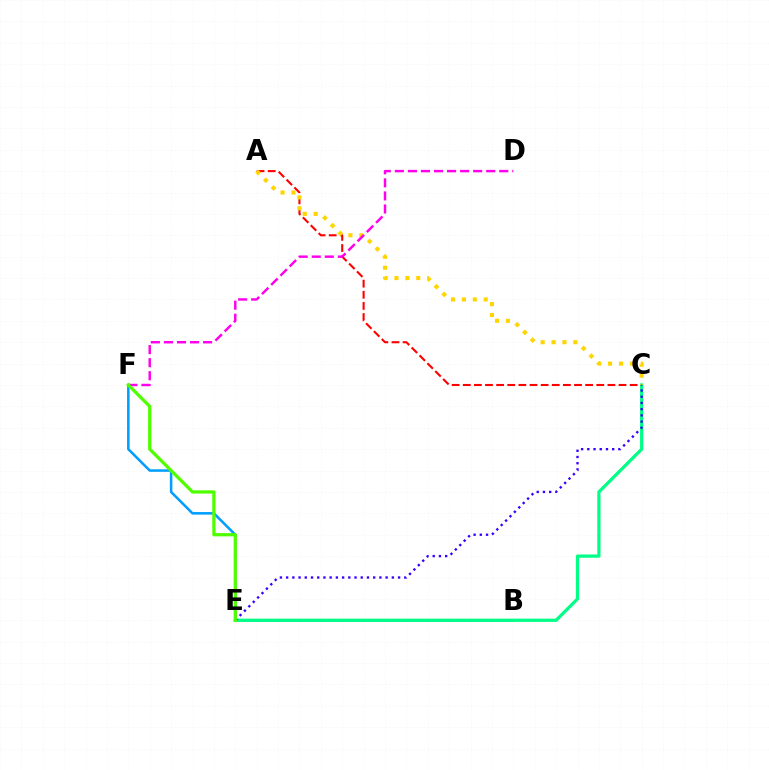{('B', 'F'): [{'color': '#009eff', 'line_style': 'solid', 'thickness': 1.83}], ('C', 'E'): [{'color': '#00ff86', 'line_style': 'solid', 'thickness': 2.33}, {'color': '#3700ff', 'line_style': 'dotted', 'thickness': 1.69}], ('A', 'C'): [{'color': '#ff0000', 'line_style': 'dashed', 'thickness': 1.51}, {'color': '#ffd500', 'line_style': 'dotted', 'thickness': 2.96}], ('D', 'F'): [{'color': '#ff00ed', 'line_style': 'dashed', 'thickness': 1.77}], ('E', 'F'): [{'color': '#4fff00', 'line_style': 'solid', 'thickness': 2.34}]}